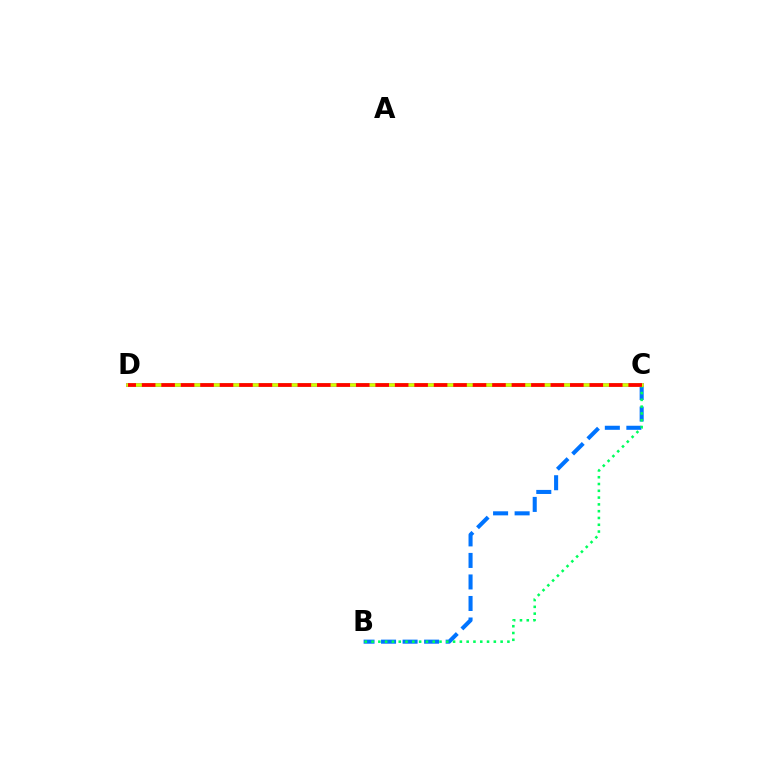{('C', 'D'): [{'color': '#b900ff', 'line_style': 'solid', 'thickness': 2.81}, {'color': '#d1ff00', 'line_style': 'solid', 'thickness': 2.61}, {'color': '#ff0000', 'line_style': 'dashed', 'thickness': 2.64}], ('B', 'C'): [{'color': '#0074ff', 'line_style': 'dashed', 'thickness': 2.92}, {'color': '#00ff5c', 'line_style': 'dotted', 'thickness': 1.85}]}